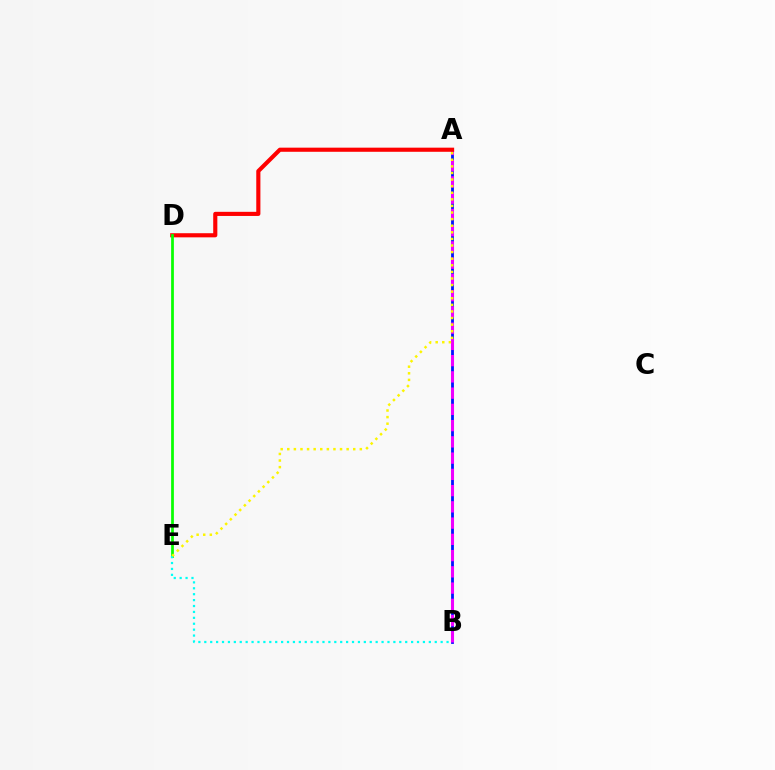{('A', 'B'): [{'color': '#0010ff', 'line_style': 'solid', 'thickness': 2.01}, {'color': '#ee00ff', 'line_style': 'dashed', 'thickness': 2.21}], ('A', 'D'): [{'color': '#ff0000', 'line_style': 'solid', 'thickness': 2.97}], ('D', 'E'): [{'color': '#08ff00', 'line_style': 'solid', 'thickness': 1.97}], ('B', 'E'): [{'color': '#00fff6', 'line_style': 'dotted', 'thickness': 1.61}], ('A', 'E'): [{'color': '#fcf500', 'line_style': 'dotted', 'thickness': 1.79}]}